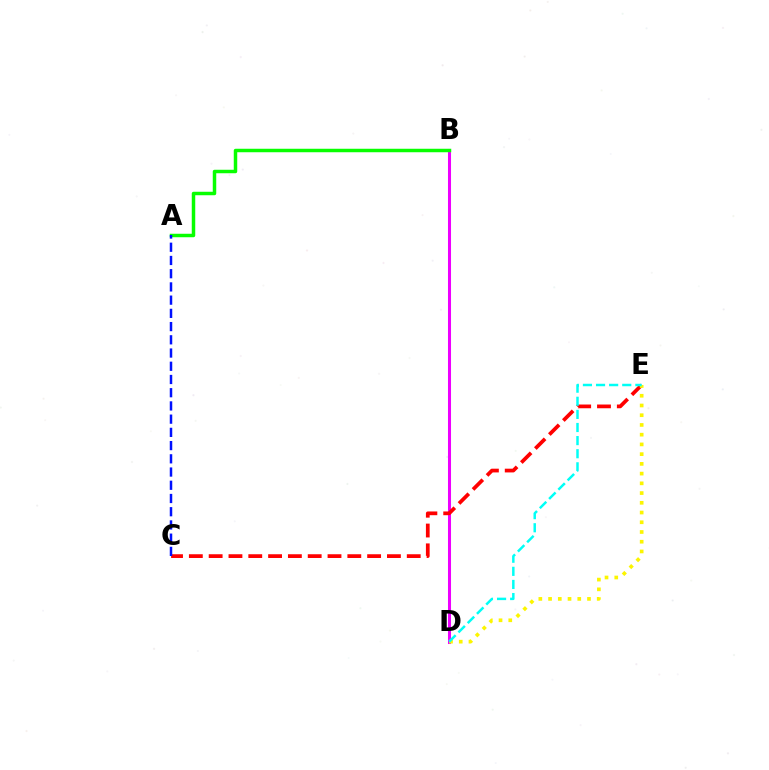{('B', 'D'): [{'color': '#ee00ff', 'line_style': 'solid', 'thickness': 2.19}], ('C', 'E'): [{'color': '#ff0000', 'line_style': 'dashed', 'thickness': 2.69}], ('D', 'E'): [{'color': '#fcf500', 'line_style': 'dotted', 'thickness': 2.64}, {'color': '#00fff6', 'line_style': 'dashed', 'thickness': 1.78}], ('A', 'B'): [{'color': '#08ff00', 'line_style': 'solid', 'thickness': 2.5}], ('A', 'C'): [{'color': '#0010ff', 'line_style': 'dashed', 'thickness': 1.8}]}